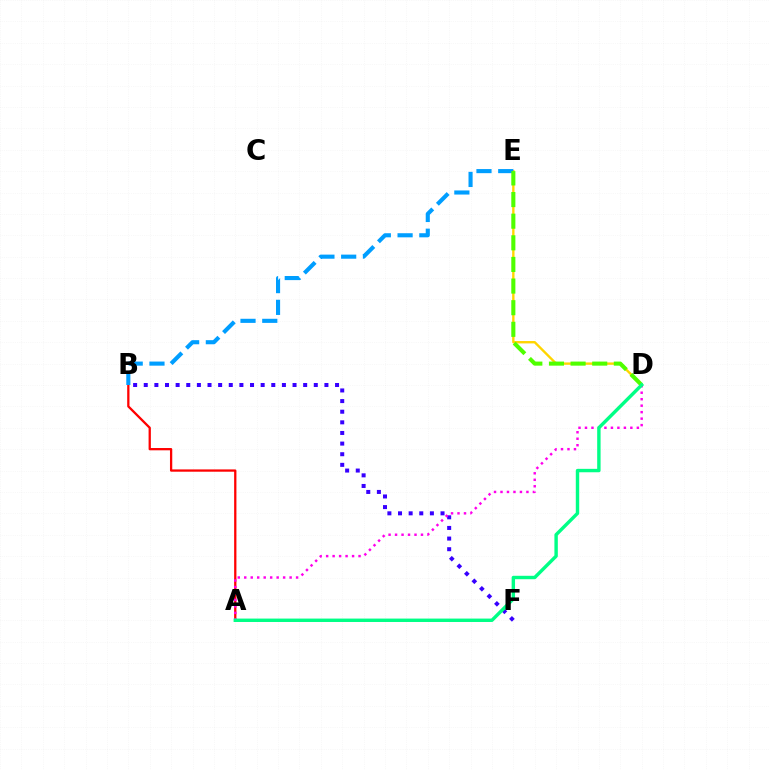{('A', 'B'): [{'color': '#ff0000', 'line_style': 'solid', 'thickness': 1.64}], ('D', 'E'): [{'color': '#ffd500', 'line_style': 'solid', 'thickness': 1.71}, {'color': '#4fff00', 'line_style': 'dashed', 'thickness': 2.94}], ('B', 'E'): [{'color': '#009eff', 'line_style': 'dashed', 'thickness': 2.96}], ('B', 'F'): [{'color': '#3700ff', 'line_style': 'dotted', 'thickness': 2.89}], ('A', 'D'): [{'color': '#ff00ed', 'line_style': 'dotted', 'thickness': 1.76}, {'color': '#00ff86', 'line_style': 'solid', 'thickness': 2.46}]}